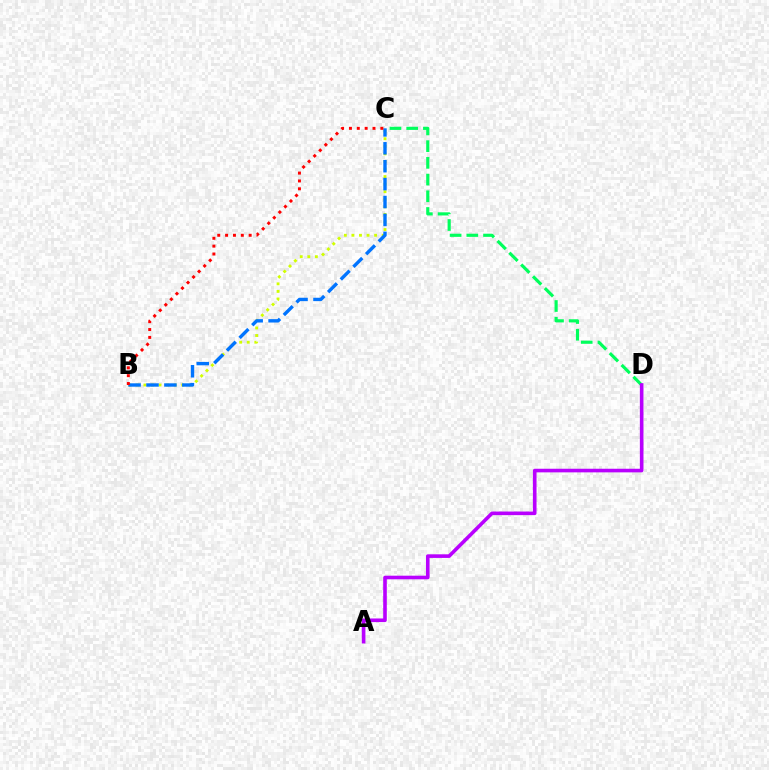{('B', 'C'): [{'color': '#d1ff00', 'line_style': 'dotted', 'thickness': 2.06}, {'color': '#0074ff', 'line_style': 'dashed', 'thickness': 2.43}, {'color': '#ff0000', 'line_style': 'dotted', 'thickness': 2.13}], ('C', 'D'): [{'color': '#00ff5c', 'line_style': 'dashed', 'thickness': 2.27}], ('A', 'D'): [{'color': '#b900ff', 'line_style': 'solid', 'thickness': 2.6}]}